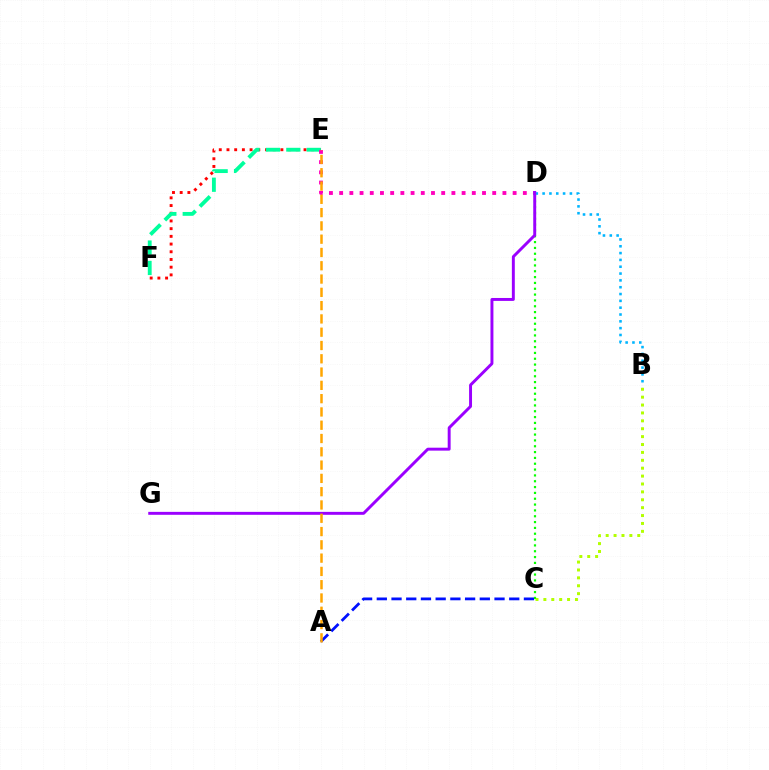{('E', 'F'): [{'color': '#ff0000', 'line_style': 'dotted', 'thickness': 2.09}, {'color': '#00ff9d', 'line_style': 'dashed', 'thickness': 2.77}], ('B', 'D'): [{'color': '#00b5ff', 'line_style': 'dotted', 'thickness': 1.85}], ('B', 'C'): [{'color': '#b3ff00', 'line_style': 'dotted', 'thickness': 2.14}], ('C', 'D'): [{'color': '#08ff00', 'line_style': 'dotted', 'thickness': 1.58}], ('A', 'C'): [{'color': '#0010ff', 'line_style': 'dashed', 'thickness': 2.0}], ('D', 'E'): [{'color': '#ff00bd', 'line_style': 'dotted', 'thickness': 2.77}], ('D', 'G'): [{'color': '#9b00ff', 'line_style': 'solid', 'thickness': 2.11}], ('A', 'E'): [{'color': '#ffa500', 'line_style': 'dashed', 'thickness': 1.81}]}